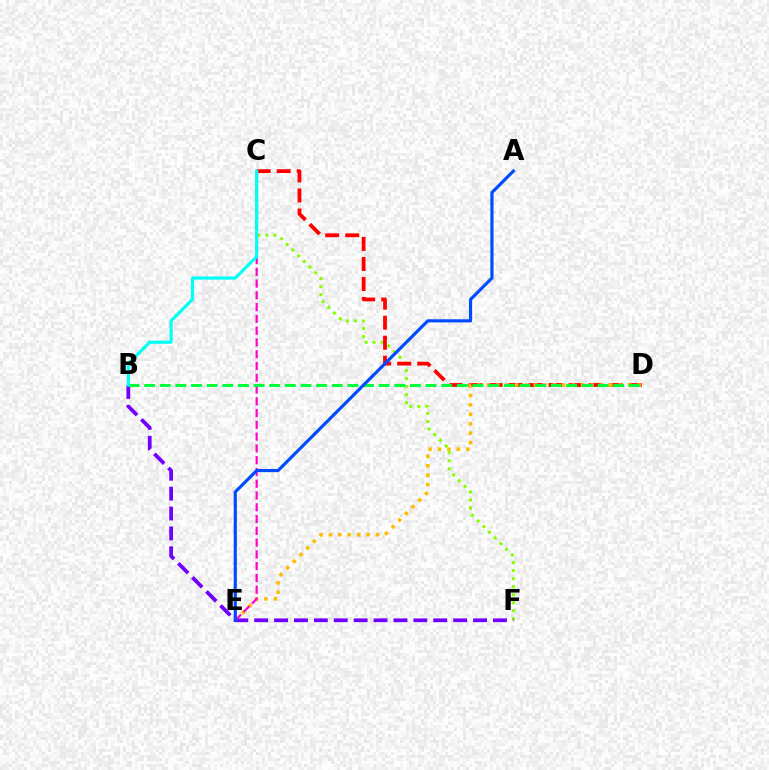{('C', 'F'): [{'color': '#84ff00', 'line_style': 'dotted', 'thickness': 2.18}], ('C', 'D'): [{'color': '#ff0000', 'line_style': 'dashed', 'thickness': 2.72}], ('D', 'E'): [{'color': '#ffbd00', 'line_style': 'dotted', 'thickness': 2.56}], ('B', 'F'): [{'color': '#7200ff', 'line_style': 'dashed', 'thickness': 2.7}], ('C', 'E'): [{'color': '#ff00cf', 'line_style': 'dashed', 'thickness': 1.6}], ('B', 'D'): [{'color': '#00ff39', 'line_style': 'dashed', 'thickness': 2.12}], ('A', 'E'): [{'color': '#004bff', 'line_style': 'solid', 'thickness': 2.28}], ('B', 'C'): [{'color': '#00fff6', 'line_style': 'solid', 'thickness': 2.27}]}